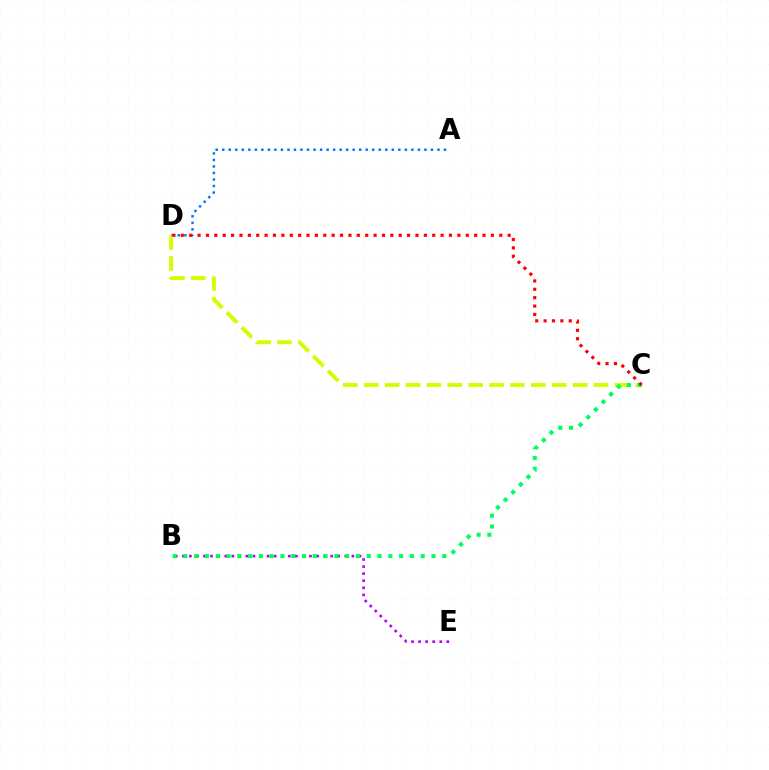{('A', 'D'): [{'color': '#0074ff', 'line_style': 'dotted', 'thickness': 1.77}], ('C', 'D'): [{'color': '#d1ff00', 'line_style': 'dashed', 'thickness': 2.84}, {'color': '#ff0000', 'line_style': 'dotted', 'thickness': 2.28}], ('B', 'E'): [{'color': '#b900ff', 'line_style': 'dotted', 'thickness': 1.92}], ('B', 'C'): [{'color': '#00ff5c', 'line_style': 'dotted', 'thickness': 2.93}]}